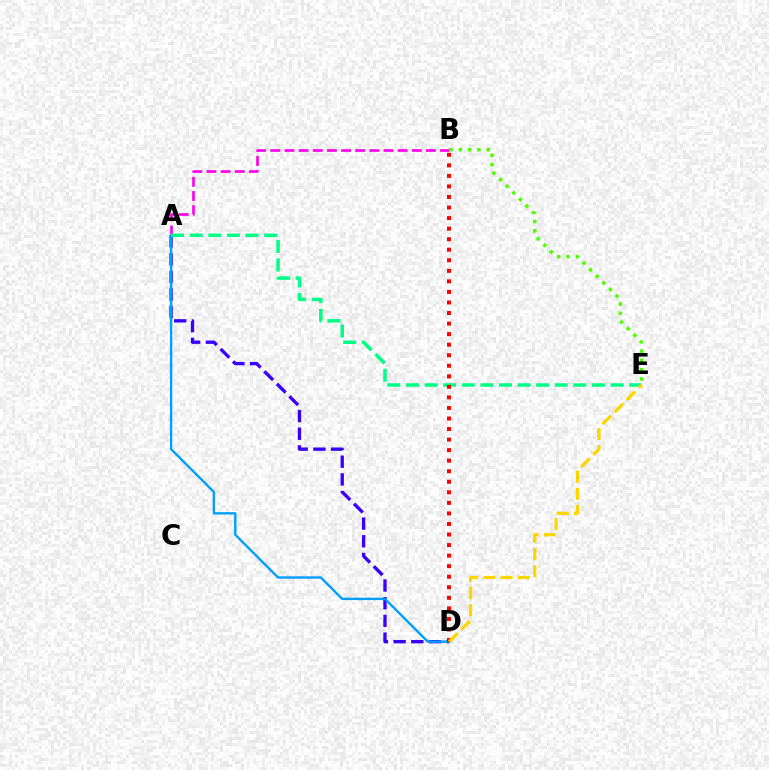{('A', 'B'): [{'color': '#ff00ed', 'line_style': 'dashed', 'thickness': 1.92}], ('A', 'D'): [{'color': '#3700ff', 'line_style': 'dashed', 'thickness': 2.4}, {'color': '#009eff', 'line_style': 'solid', 'thickness': 1.7}], ('A', 'E'): [{'color': '#00ff86', 'line_style': 'dashed', 'thickness': 2.53}], ('B', 'E'): [{'color': '#4fff00', 'line_style': 'dotted', 'thickness': 2.53}], ('B', 'D'): [{'color': '#ff0000', 'line_style': 'dotted', 'thickness': 2.87}], ('D', 'E'): [{'color': '#ffd500', 'line_style': 'dashed', 'thickness': 2.33}]}